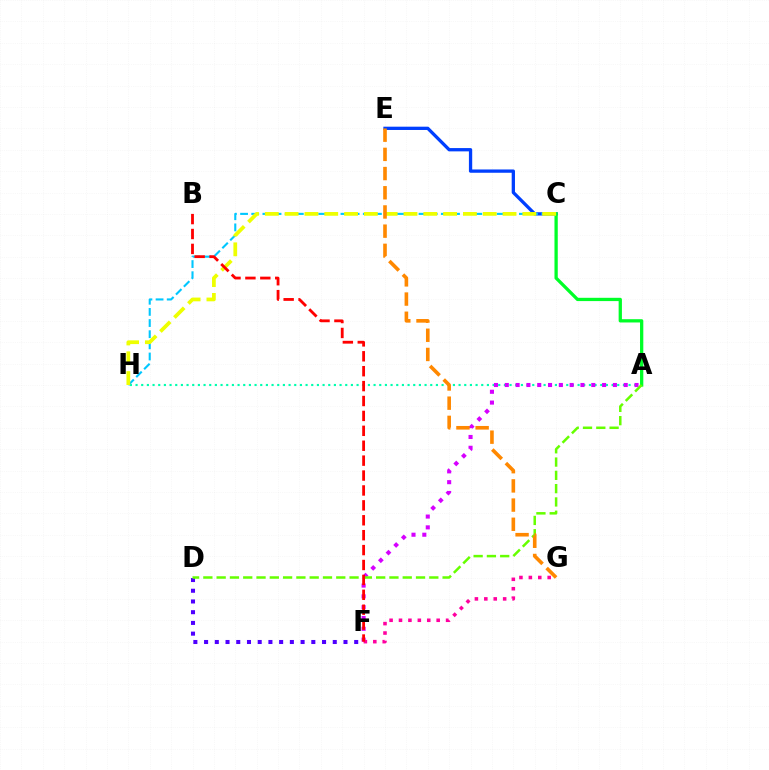{('C', 'E'): [{'color': '#003fff', 'line_style': 'solid', 'thickness': 2.37}], ('A', 'H'): [{'color': '#00ffaf', 'line_style': 'dotted', 'thickness': 1.54}], ('A', 'F'): [{'color': '#d600ff', 'line_style': 'dotted', 'thickness': 2.94}], ('A', 'C'): [{'color': '#00ff27', 'line_style': 'solid', 'thickness': 2.36}], ('D', 'F'): [{'color': '#4f00ff', 'line_style': 'dotted', 'thickness': 2.91}], ('A', 'D'): [{'color': '#66ff00', 'line_style': 'dashed', 'thickness': 1.81}], ('C', 'H'): [{'color': '#00c7ff', 'line_style': 'dashed', 'thickness': 1.52}, {'color': '#eeff00', 'line_style': 'dashed', 'thickness': 2.69}], ('F', 'G'): [{'color': '#ff00a0', 'line_style': 'dotted', 'thickness': 2.56}], ('B', 'F'): [{'color': '#ff0000', 'line_style': 'dashed', 'thickness': 2.03}], ('E', 'G'): [{'color': '#ff8800', 'line_style': 'dashed', 'thickness': 2.61}]}